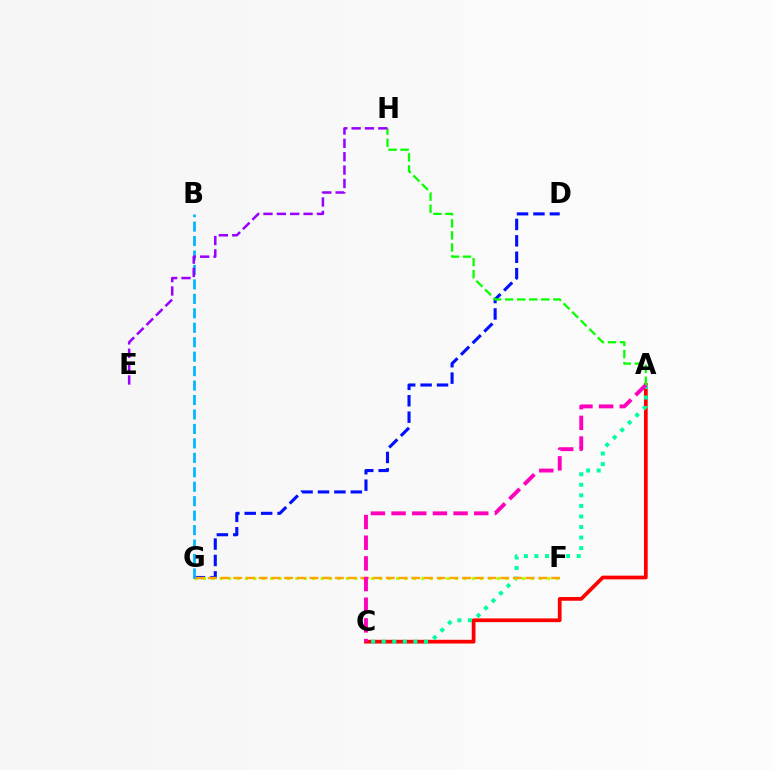{('A', 'C'): [{'color': '#ff0000', 'line_style': 'solid', 'thickness': 2.69}, {'color': '#00ff9d', 'line_style': 'dotted', 'thickness': 2.87}, {'color': '#ff00bd', 'line_style': 'dashed', 'thickness': 2.81}], ('D', 'G'): [{'color': '#0010ff', 'line_style': 'dashed', 'thickness': 2.23}], ('F', 'G'): [{'color': '#b3ff00', 'line_style': 'dotted', 'thickness': 2.28}, {'color': '#ffa500', 'line_style': 'dashed', 'thickness': 1.73}], ('A', 'H'): [{'color': '#08ff00', 'line_style': 'dashed', 'thickness': 1.64}], ('B', 'G'): [{'color': '#00b5ff', 'line_style': 'dashed', 'thickness': 1.96}], ('E', 'H'): [{'color': '#9b00ff', 'line_style': 'dashed', 'thickness': 1.81}]}